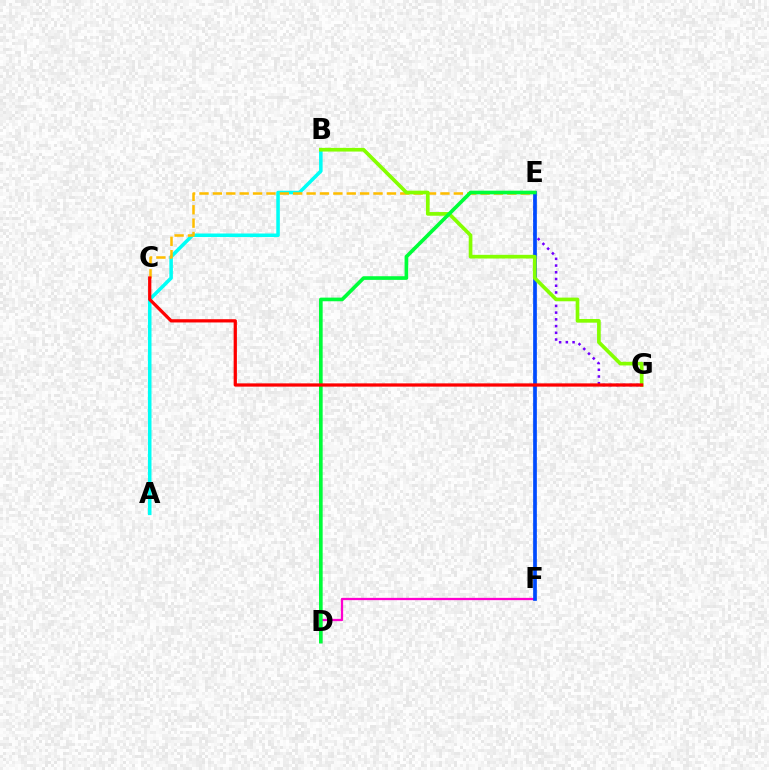{('A', 'B'): [{'color': '#00fff6', 'line_style': 'solid', 'thickness': 2.55}], ('E', 'G'): [{'color': '#7200ff', 'line_style': 'dotted', 'thickness': 1.83}], ('C', 'E'): [{'color': '#ffbd00', 'line_style': 'dashed', 'thickness': 1.82}], ('D', 'F'): [{'color': '#ff00cf', 'line_style': 'solid', 'thickness': 1.64}], ('E', 'F'): [{'color': '#004bff', 'line_style': 'solid', 'thickness': 2.67}], ('B', 'G'): [{'color': '#84ff00', 'line_style': 'solid', 'thickness': 2.64}], ('D', 'E'): [{'color': '#00ff39', 'line_style': 'solid', 'thickness': 2.63}], ('C', 'G'): [{'color': '#ff0000', 'line_style': 'solid', 'thickness': 2.34}]}